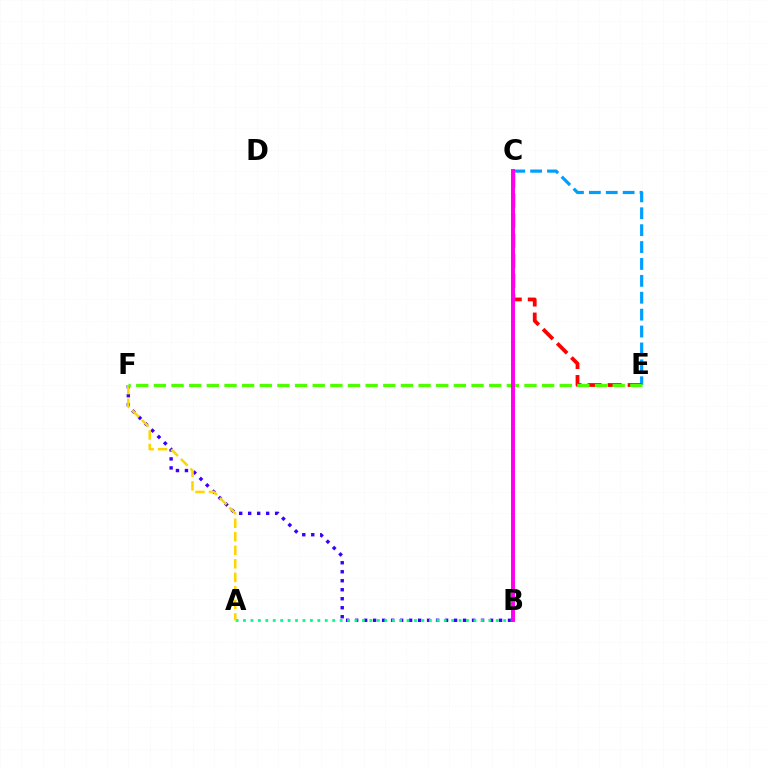{('C', 'E'): [{'color': '#009eff', 'line_style': 'dashed', 'thickness': 2.3}, {'color': '#ff0000', 'line_style': 'dashed', 'thickness': 2.72}], ('B', 'F'): [{'color': '#3700ff', 'line_style': 'dotted', 'thickness': 2.44}], ('A', 'B'): [{'color': '#00ff86', 'line_style': 'dotted', 'thickness': 2.02}], ('A', 'F'): [{'color': '#ffd500', 'line_style': 'dashed', 'thickness': 1.84}], ('E', 'F'): [{'color': '#4fff00', 'line_style': 'dashed', 'thickness': 2.4}], ('B', 'C'): [{'color': '#ff00ed', 'line_style': 'solid', 'thickness': 2.84}]}